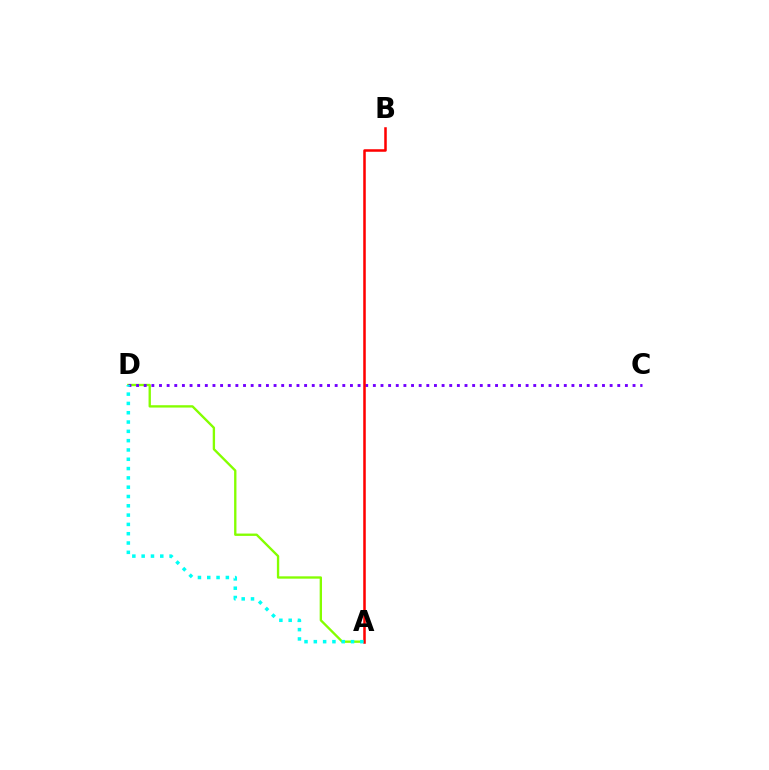{('A', 'D'): [{'color': '#84ff00', 'line_style': 'solid', 'thickness': 1.69}, {'color': '#00fff6', 'line_style': 'dotted', 'thickness': 2.53}], ('C', 'D'): [{'color': '#7200ff', 'line_style': 'dotted', 'thickness': 2.08}], ('A', 'B'): [{'color': '#ff0000', 'line_style': 'solid', 'thickness': 1.82}]}